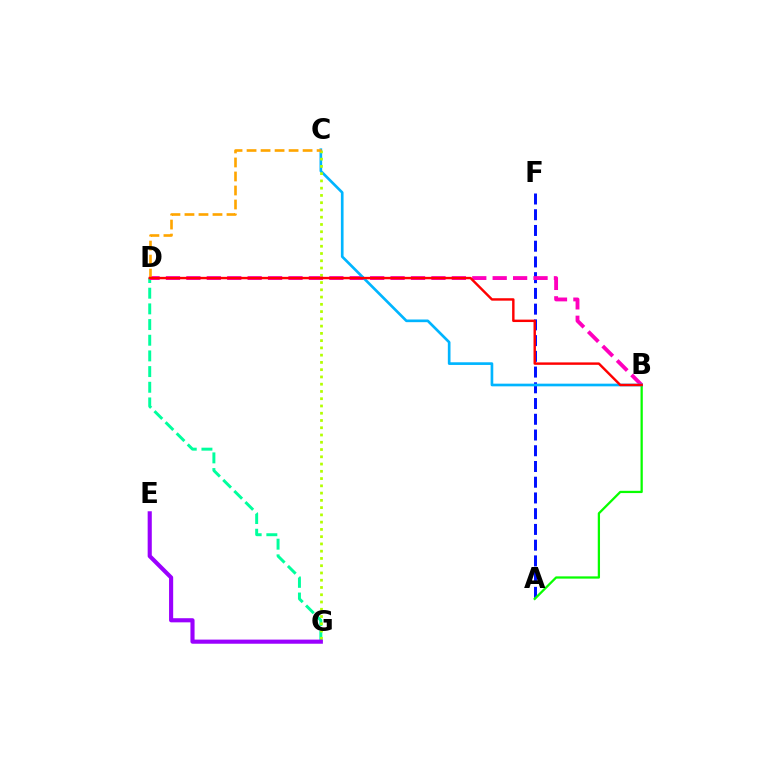{('A', 'F'): [{'color': '#0010ff', 'line_style': 'dashed', 'thickness': 2.14}], ('A', 'B'): [{'color': '#08ff00', 'line_style': 'solid', 'thickness': 1.63}], ('D', 'G'): [{'color': '#00ff9d', 'line_style': 'dashed', 'thickness': 2.13}], ('B', 'D'): [{'color': '#ff00bd', 'line_style': 'dashed', 'thickness': 2.77}, {'color': '#ff0000', 'line_style': 'solid', 'thickness': 1.75}], ('B', 'C'): [{'color': '#00b5ff', 'line_style': 'solid', 'thickness': 1.92}], ('C', 'G'): [{'color': '#b3ff00', 'line_style': 'dotted', 'thickness': 1.97}], ('C', 'D'): [{'color': '#ffa500', 'line_style': 'dashed', 'thickness': 1.9}], ('E', 'G'): [{'color': '#9b00ff', 'line_style': 'solid', 'thickness': 2.97}]}